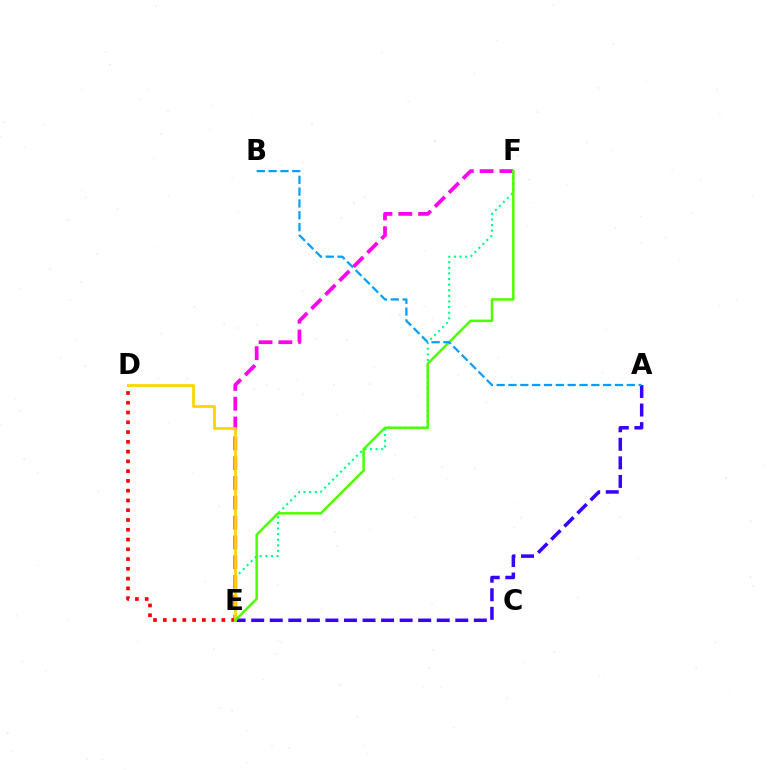{('A', 'E'): [{'color': '#3700ff', 'line_style': 'dashed', 'thickness': 2.52}], ('E', 'F'): [{'color': '#ff00ed', 'line_style': 'dashed', 'thickness': 2.69}, {'color': '#00ff86', 'line_style': 'dotted', 'thickness': 1.53}, {'color': '#4fff00', 'line_style': 'solid', 'thickness': 1.81}], ('D', 'E'): [{'color': '#ff0000', 'line_style': 'dotted', 'thickness': 2.65}, {'color': '#ffd500', 'line_style': 'solid', 'thickness': 2.0}], ('A', 'B'): [{'color': '#009eff', 'line_style': 'dashed', 'thickness': 1.61}]}